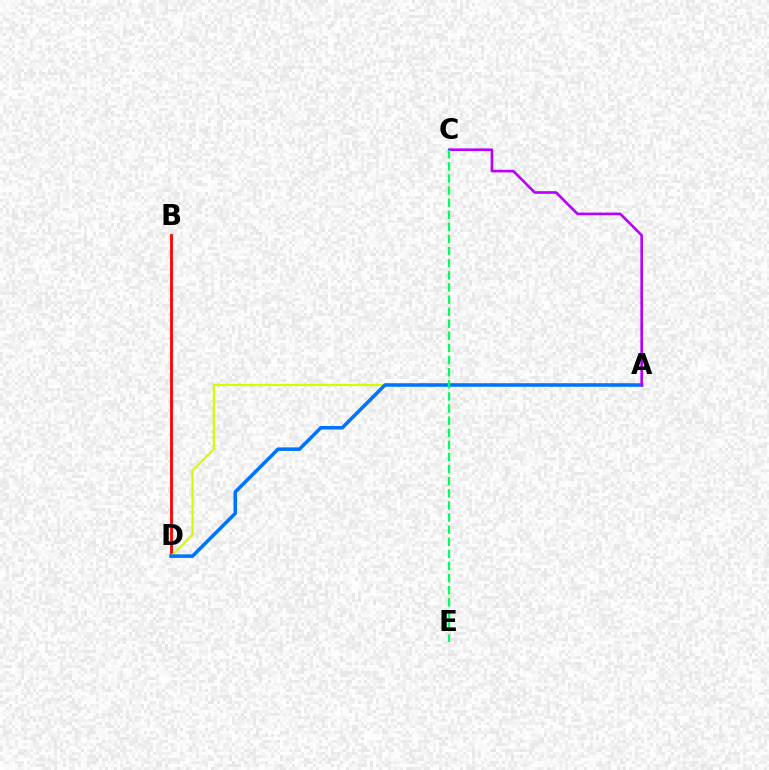{('B', 'D'): [{'color': '#ff0000', 'line_style': 'solid', 'thickness': 2.02}], ('A', 'D'): [{'color': '#d1ff00', 'line_style': 'solid', 'thickness': 1.62}, {'color': '#0074ff', 'line_style': 'solid', 'thickness': 2.56}], ('A', 'C'): [{'color': '#b900ff', 'line_style': 'solid', 'thickness': 1.89}], ('C', 'E'): [{'color': '#00ff5c', 'line_style': 'dashed', 'thickness': 1.65}]}